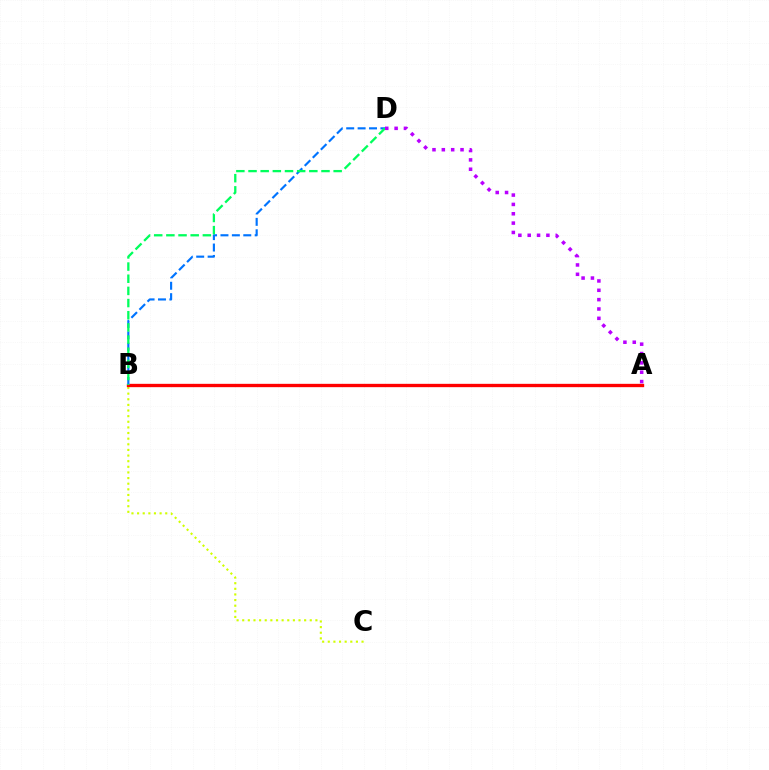{('B', 'C'): [{'color': '#d1ff00', 'line_style': 'dotted', 'thickness': 1.53}], ('A', 'B'): [{'color': '#ff0000', 'line_style': 'solid', 'thickness': 2.4}], ('B', 'D'): [{'color': '#0074ff', 'line_style': 'dashed', 'thickness': 1.55}, {'color': '#00ff5c', 'line_style': 'dashed', 'thickness': 1.65}], ('A', 'D'): [{'color': '#b900ff', 'line_style': 'dotted', 'thickness': 2.54}]}